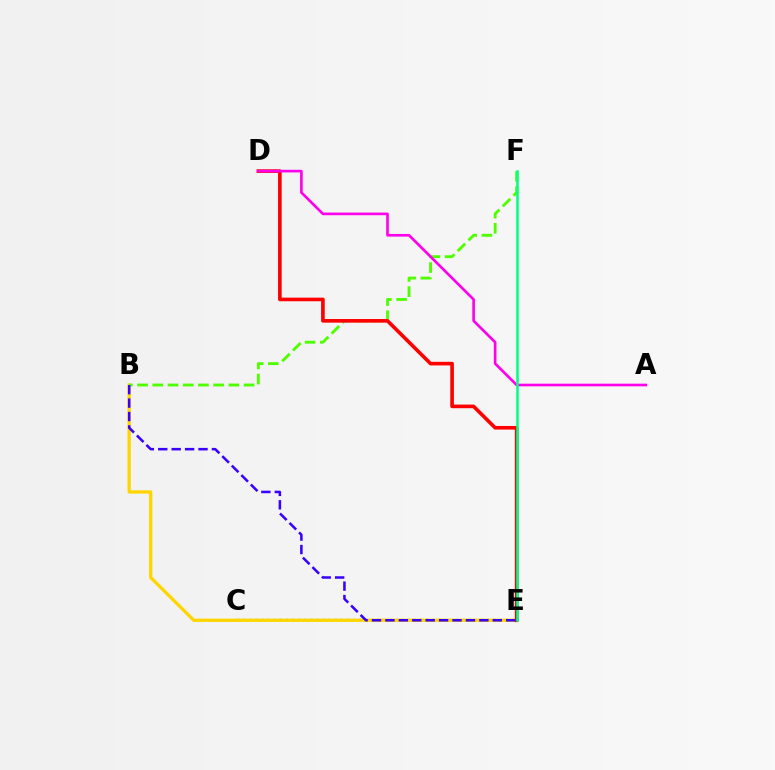{('C', 'E'): [{'color': '#009eff', 'line_style': 'dotted', 'thickness': 1.66}], ('B', 'E'): [{'color': '#ffd500', 'line_style': 'solid', 'thickness': 2.36}, {'color': '#3700ff', 'line_style': 'dashed', 'thickness': 1.82}], ('B', 'F'): [{'color': '#4fff00', 'line_style': 'dashed', 'thickness': 2.07}], ('D', 'E'): [{'color': '#ff0000', 'line_style': 'solid', 'thickness': 2.61}], ('A', 'D'): [{'color': '#ff00ed', 'line_style': 'solid', 'thickness': 1.91}], ('E', 'F'): [{'color': '#00ff86', 'line_style': 'solid', 'thickness': 1.82}]}